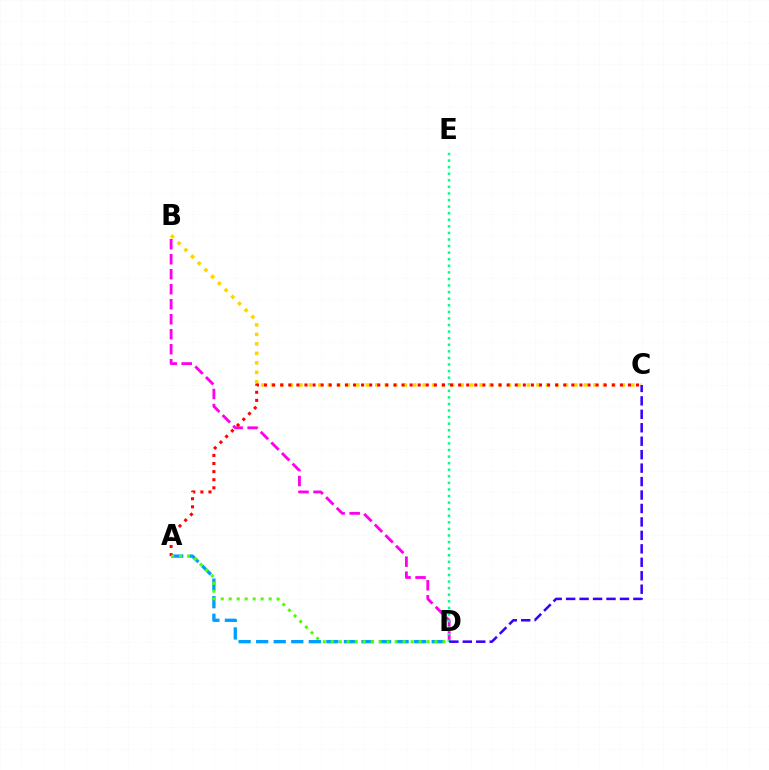{('B', 'D'): [{'color': '#ff00ed', 'line_style': 'dashed', 'thickness': 2.04}], ('D', 'E'): [{'color': '#00ff86', 'line_style': 'dotted', 'thickness': 1.79}], ('A', 'D'): [{'color': '#009eff', 'line_style': 'dashed', 'thickness': 2.38}, {'color': '#4fff00', 'line_style': 'dotted', 'thickness': 2.17}], ('B', 'C'): [{'color': '#ffd500', 'line_style': 'dotted', 'thickness': 2.58}], ('C', 'D'): [{'color': '#3700ff', 'line_style': 'dashed', 'thickness': 1.83}], ('A', 'C'): [{'color': '#ff0000', 'line_style': 'dotted', 'thickness': 2.2}]}